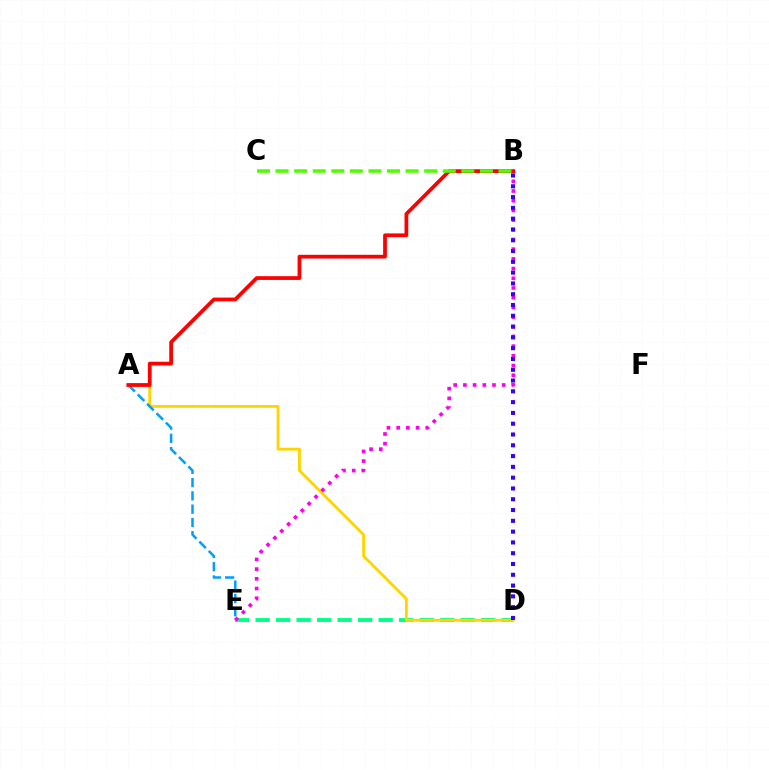{('D', 'E'): [{'color': '#00ff86', 'line_style': 'dashed', 'thickness': 2.78}], ('A', 'D'): [{'color': '#ffd500', 'line_style': 'solid', 'thickness': 2.06}], ('A', 'E'): [{'color': '#009eff', 'line_style': 'dashed', 'thickness': 1.8}], ('B', 'E'): [{'color': '#ff00ed', 'line_style': 'dotted', 'thickness': 2.63}], ('A', 'B'): [{'color': '#ff0000', 'line_style': 'solid', 'thickness': 2.7}], ('B', 'D'): [{'color': '#3700ff', 'line_style': 'dotted', 'thickness': 2.93}], ('B', 'C'): [{'color': '#4fff00', 'line_style': 'dashed', 'thickness': 2.52}]}